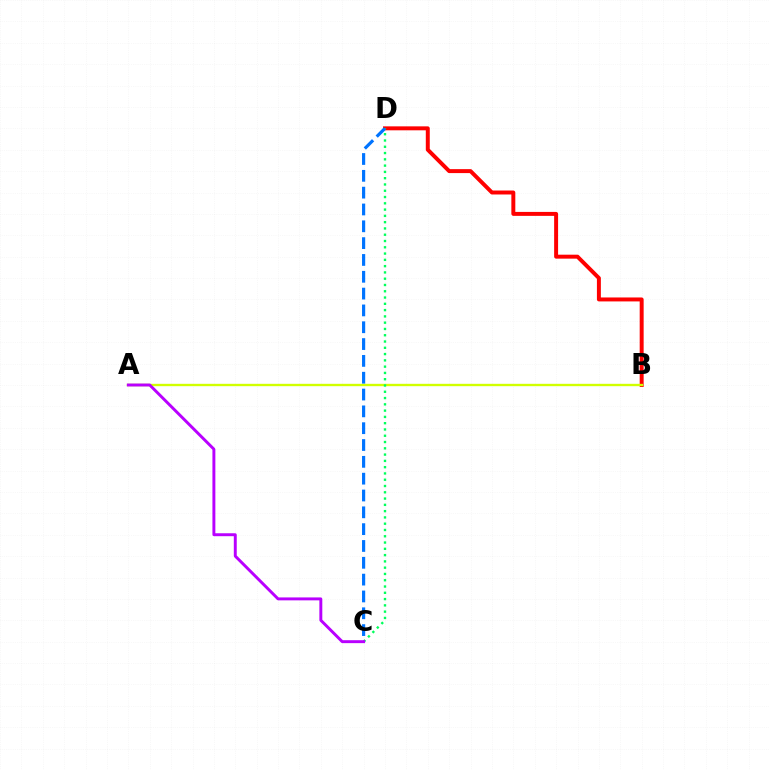{('B', 'D'): [{'color': '#ff0000', 'line_style': 'solid', 'thickness': 2.85}], ('A', 'B'): [{'color': '#d1ff00', 'line_style': 'solid', 'thickness': 1.7}], ('C', 'D'): [{'color': '#00ff5c', 'line_style': 'dotted', 'thickness': 1.71}, {'color': '#0074ff', 'line_style': 'dashed', 'thickness': 2.29}], ('A', 'C'): [{'color': '#b900ff', 'line_style': 'solid', 'thickness': 2.11}]}